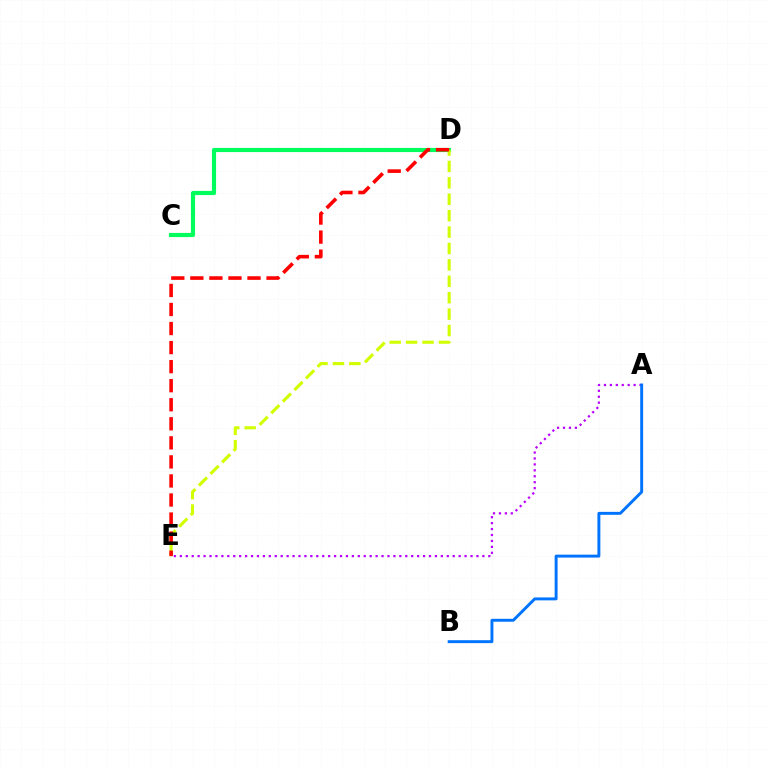{('A', 'E'): [{'color': '#b900ff', 'line_style': 'dotted', 'thickness': 1.61}], ('C', 'D'): [{'color': '#00ff5c', 'line_style': 'solid', 'thickness': 2.99}], ('A', 'B'): [{'color': '#0074ff', 'line_style': 'solid', 'thickness': 2.11}], ('D', 'E'): [{'color': '#d1ff00', 'line_style': 'dashed', 'thickness': 2.23}, {'color': '#ff0000', 'line_style': 'dashed', 'thickness': 2.59}]}